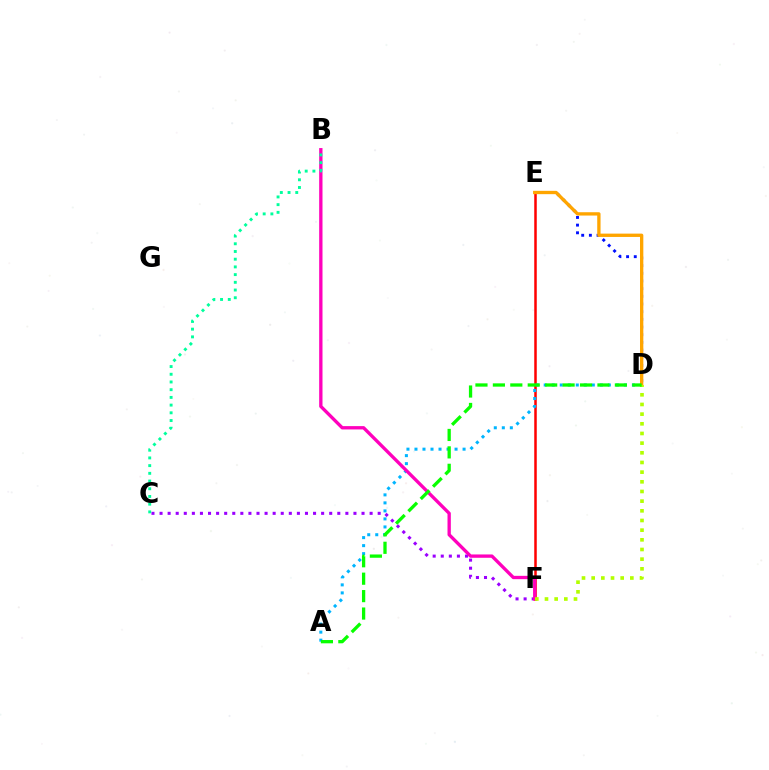{('C', 'F'): [{'color': '#9b00ff', 'line_style': 'dotted', 'thickness': 2.2}], ('D', 'E'): [{'color': '#0010ff', 'line_style': 'dotted', 'thickness': 2.09}, {'color': '#ffa500', 'line_style': 'solid', 'thickness': 2.39}], ('E', 'F'): [{'color': '#ff0000', 'line_style': 'solid', 'thickness': 1.81}], ('A', 'D'): [{'color': '#00b5ff', 'line_style': 'dotted', 'thickness': 2.18}, {'color': '#08ff00', 'line_style': 'dashed', 'thickness': 2.37}], ('B', 'F'): [{'color': '#ff00bd', 'line_style': 'solid', 'thickness': 2.4}], ('D', 'F'): [{'color': '#b3ff00', 'line_style': 'dotted', 'thickness': 2.63}], ('B', 'C'): [{'color': '#00ff9d', 'line_style': 'dotted', 'thickness': 2.09}]}